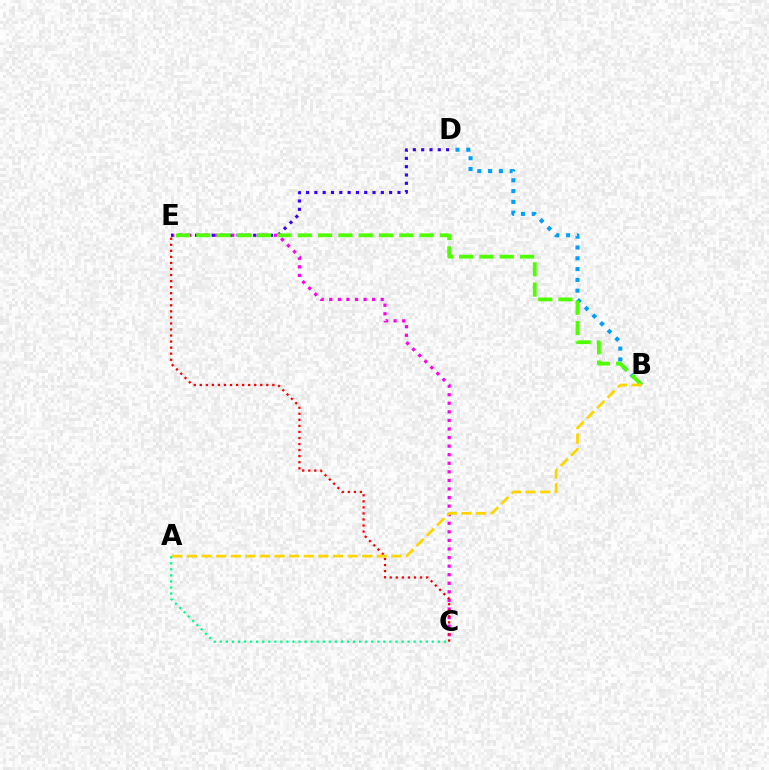{('C', 'E'): [{'color': '#ff00ed', 'line_style': 'dotted', 'thickness': 2.33}, {'color': '#ff0000', 'line_style': 'dotted', 'thickness': 1.64}], ('D', 'E'): [{'color': '#3700ff', 'line_style': 'dotted', 'thickness': 2.26}], ('B', 'D'): [{'color': '#009eff', 'line_style': 'dotted', 'thickness': 2.94}], ('B', 'E'): [{'color': '#4fff00', 'line_style': 'dashed', 'thickness': 2.76}], ('A', 'B'): [{'color': '#ffd500', 'line_style': 'dashed', 'thickness': 1.98}], ('A', 'C'): [{'color': '#00ff86', 'line_style': 'dotted', 'thickness': 1.65}]}